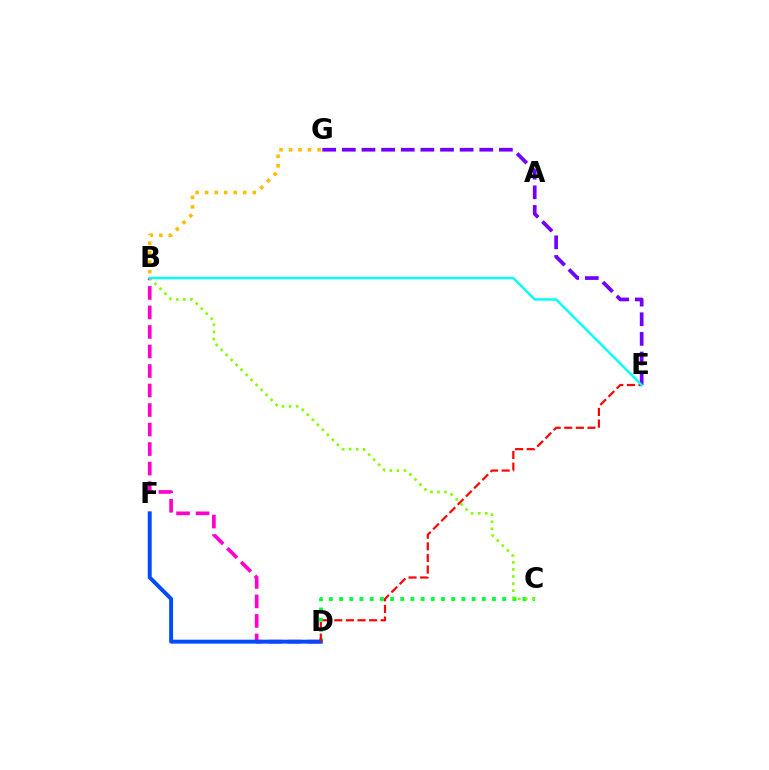{('C', 'D'): [{'color': '#00ff39', 'line_style': 'dotted', 'thickness': 2.77}], ('B', 'D'): [{'color': '#ff00cf', 'line_style': 'dashed', 'thickness': 2.65}], ('D', 'F'): [{'color': '#004bff', 'line_style': 'solid', 'thickness': 2.84}], ('D', 'E'): [{'color': '#ff0000', 'line_style': 'dashed', 'thickness': 1.58}], ('E', 'G'): [{'color': '#7200ff', 'line_style': 'dashed', 'thickness': 2.67}], ('B', 'G'): [{'color': '#ffbd00', 'line_style': 'dotted', 'thickness': 2.58}], ('B', 'C'): [{'color': '#84ff00', 'line_style': 'dotted', 'thickness': 1.92}], ('B', 'E'): [{'color': '#00fff6', 'line_style': 'solid', 'thickness': 1.75}]}